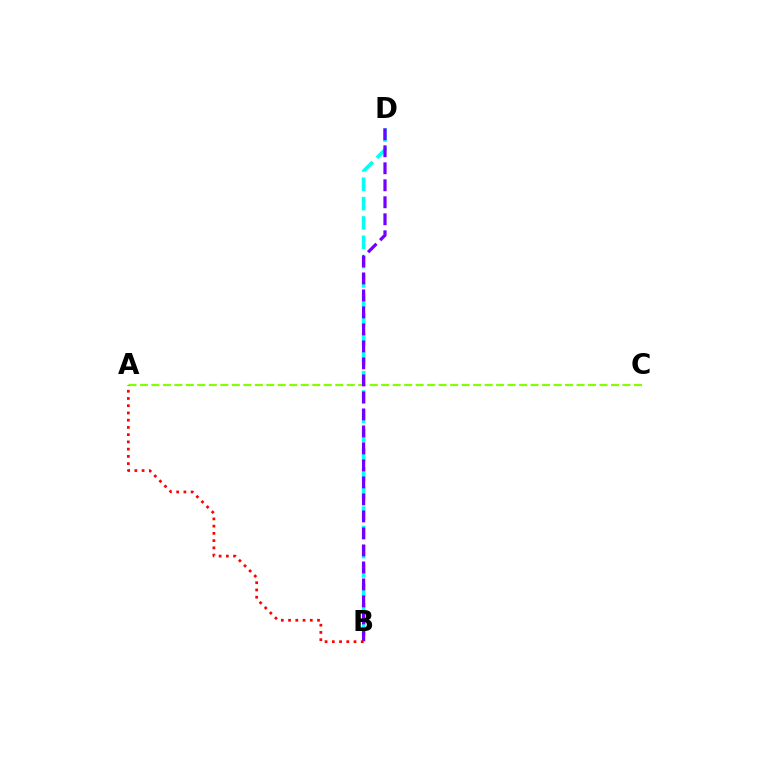{('A', 'C'): [{'color': '#84ff00', 'line_style': 'dashed', 'thickness': 1.56}], ('B', 'D'): [{'color': '#00fff6', 'line_style': 'dashed', 'thickness': 2.63}, {'color': '#7200ff', 'line_style': 'dashed', 'thickness': 2.31}], ('A', 'B'): [{'color': '#ff0000', 'line_style': 'dotted', 'thickness': 1.97}]}